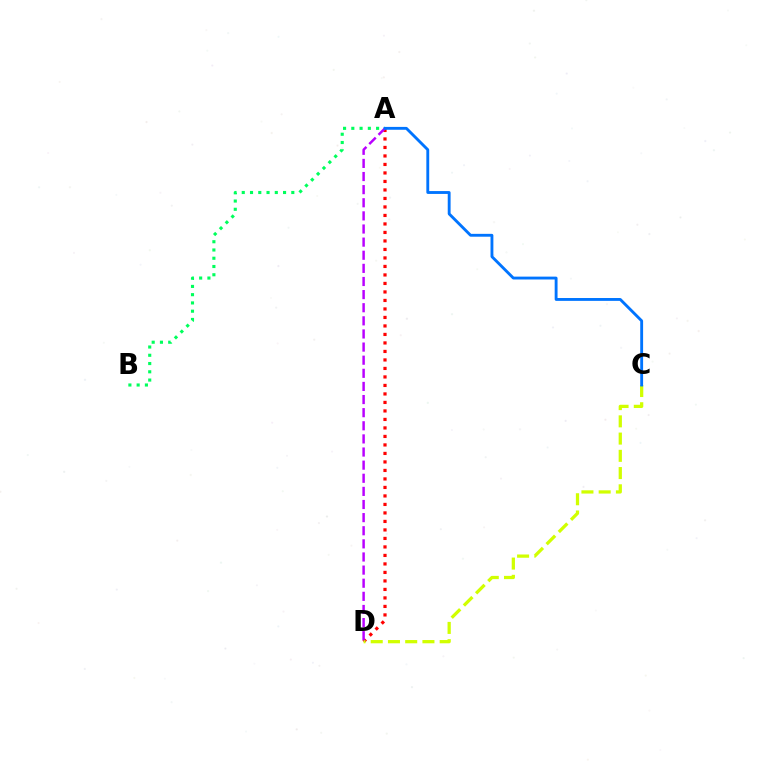{('A', 'B'): [{'color': '#00ff5c', 'line_style': 'dotted', 'thickness': 2.24}], ('A', 'D'): [{'color': '#ff0000', 'line_style': 'dotted', 'thickness': 2.31}, {'color': '#b900ff', 'line_style': 'dashed', 'thickness': 1.78}], ('C', 'D'): [{'color': '#d1ff00', 'line_style': 'dashed', 'thickness': 2.34}], ('A', 'C'): [{'color': '#0074ff', 'line_style': 'solid', 'thickness': 2.06}]}